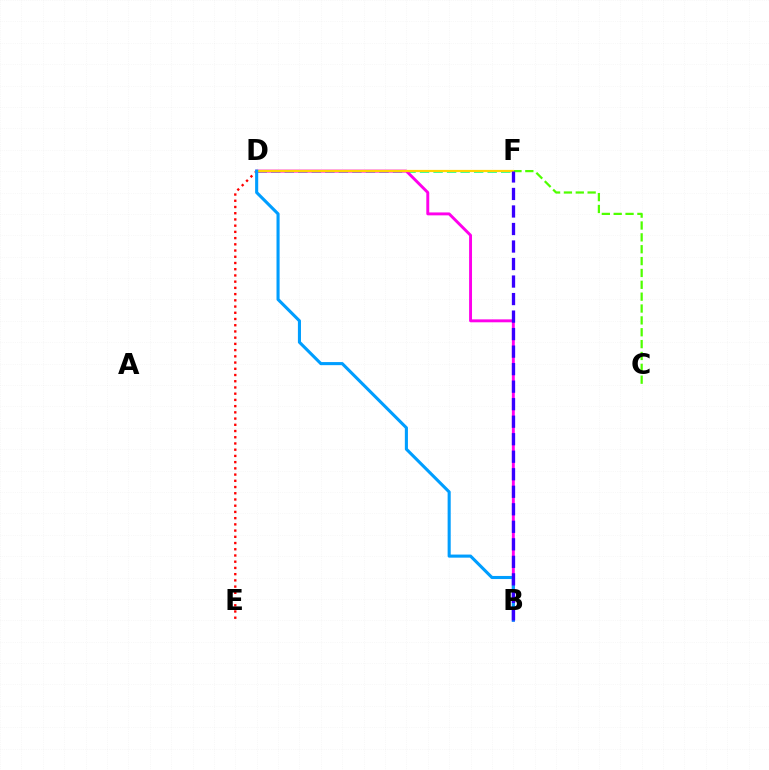{('D', 'E'): [{'color': '#ff0000', 'line_style': 'dotted', 'thickness': 1.69}], ('D', 'F'): [{'color': '#00ff86', 'line_style': 'dashed', 'thickness': 1.84}, {'color': '#ffd500', 'line_style': 'solid', 'thickness': 1.59}], ('C', 'F'): [{'color': '#4fff00', 'line_style': 'dashed', 'thickness': 1.61}], ('B', 'D'): [{'color': '#ff00ed', 'line_style': 'solid', 'thickness': 2.1}, {'color': '#009eff', 'line_style': 'solid', 'thickness': 2.23}], ('B', 'F'): [{'color': '#3700ff', 'line_style': 'dashed', 'thickness': 2.38}]}